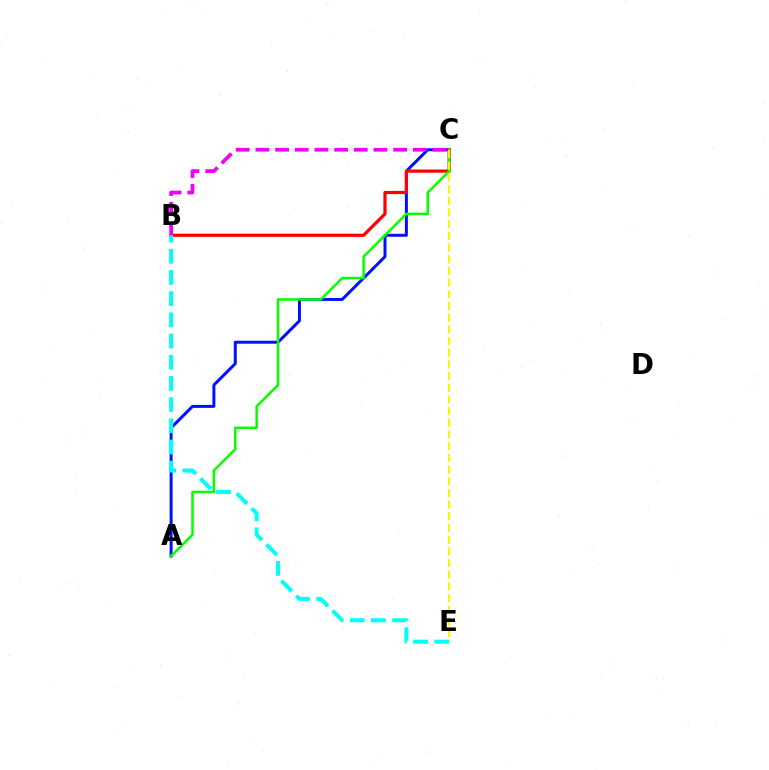{('A', 'C'): [{'color': '#0010ff', 'line_style': 'solid', 'thickness': 2.14}, {'color': '#08ff00', 'line_style': 'solid', 'thickness': 1.83}], ('B', 'C'): [{'color': '#ff0000', 'line_style': 'solid', 'thickness': 2.31}, {'color': '#ee00ff', 'line_style': 'dashed', 'thickness': 2.67}], ('C', 'E'): [{'color': '#fcf500', 'line_style': 'dashed', 'thickness': 1.59}], ('B', 'E'): [{'color': '#00fff6', 'line_style': 'dashed', 'thickness': 2.88}]}